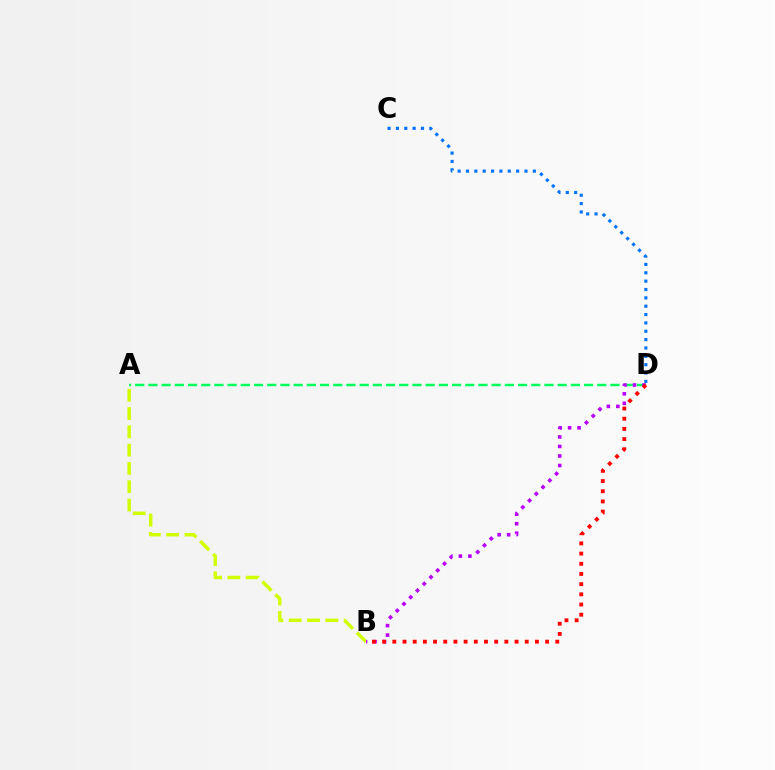{('A', 'D'): [{'color': '#00ff5c', 'line_style': 'dashed', 'thickness': 1.79}], ('A', 'B'): [{'color': '#d1ff00', 'line_style': 'dashed', 'thickness': 2.49}], ('C', 'D'): [{'color': '#0074ff', 'line_style': 'dotted', 'thickness': 2.27}], ('B', 'D'): [{'color': '#b900ff', 'line_style': 'dotted', 'thickness': 2.59}, {'color': '#ff0000', 'line_style': 'dotted', 'thickness': 2.77}]}